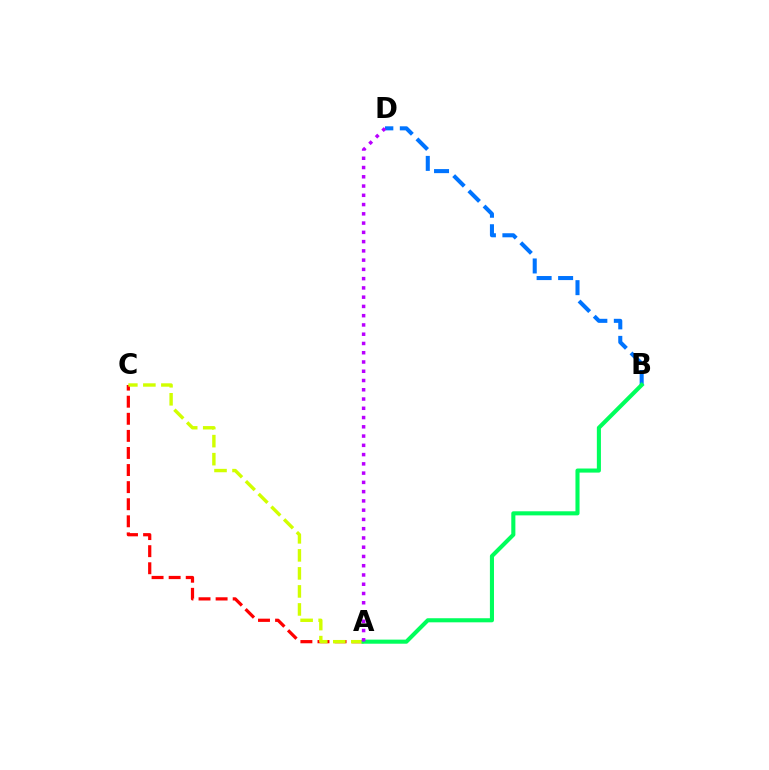{('A', 'C'): [{'color': '#ff0000', 'line_style': 'dashed', 'thickness': 2.32}, {'color': '#d1ff00', 'line_style': 'dashed', 'thickness': 2.45}], ('B', 'D'): [{'color': '#0074ff', 'line_style': 'dashed', 'thickness': 2.92}], ('A', 'B'): [{'color': '#00ff5c', 'line_style': 'solid', 'thickness': 2.94}], ('A', 'D'): [{'color': '#b900ff', 'line_style': 'dotted', 'thickness': 2.52}]}